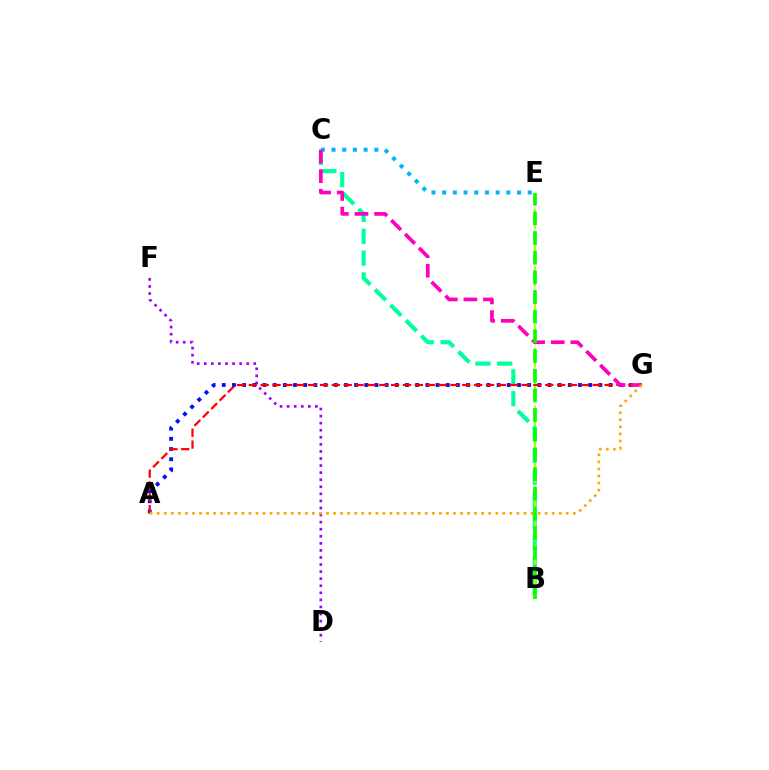{('D', 'F'): [{'color': '#9b00ff', 'line_style': 'dotted', 'thickness': 1.92}], ('A', 'G'): [{'color': '#0010ff', 'line_style': 'dotted', 'thickness': 2.77}, {'color': '#ff0000', 'line_style': 'dashed', 'thickness': 1.61}, {'color': '#ffa500', 'line_style': 'dotted', 'thickness': 1.92}], ('B', 'C'): [{'color': '#00ff9d', 'line_style': 'dashed', 'thickness': 2.97}], ('B', 'E'): [{'color': '#b3ff00', 'line_style': 'dashed', 'thickness': 1.57}, {'color': '#08ff00', 'line_style': 'dashed', 'thickness': 2.67}], ('C', 'E'): [{'color': '#00b5ff', 'line_style': 'dotted', 'thickness': 2.91}], ('C', 'G'): [{'color': '#ff00bd', 'line_style': 'dashed', 'thickness': 2.66}]}